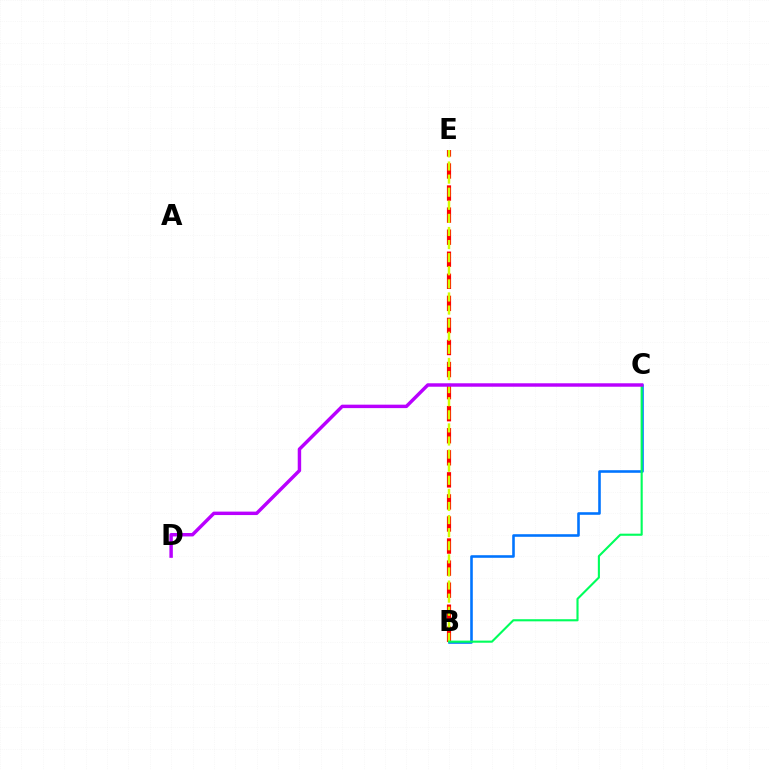{('B', 'C'): [{'color': '#0074ff', 'line_style': 'solid', 'thickness': 1.86}, {'color': '#00ff5c', 'line_style': 'solid', 'thickness': 1.52}], ('B', 'E'): [{'color': '#ff0000', 'line_style': 'dashed', 'thickness': 3.0}, {'color': '#d1ff00', 'line_style': 'dashed', 'thickness': 1.78}], ('C', 'D'): [{'color': '#b900ff', 'line_style': 'solid', 'thickness': 2.48}]}